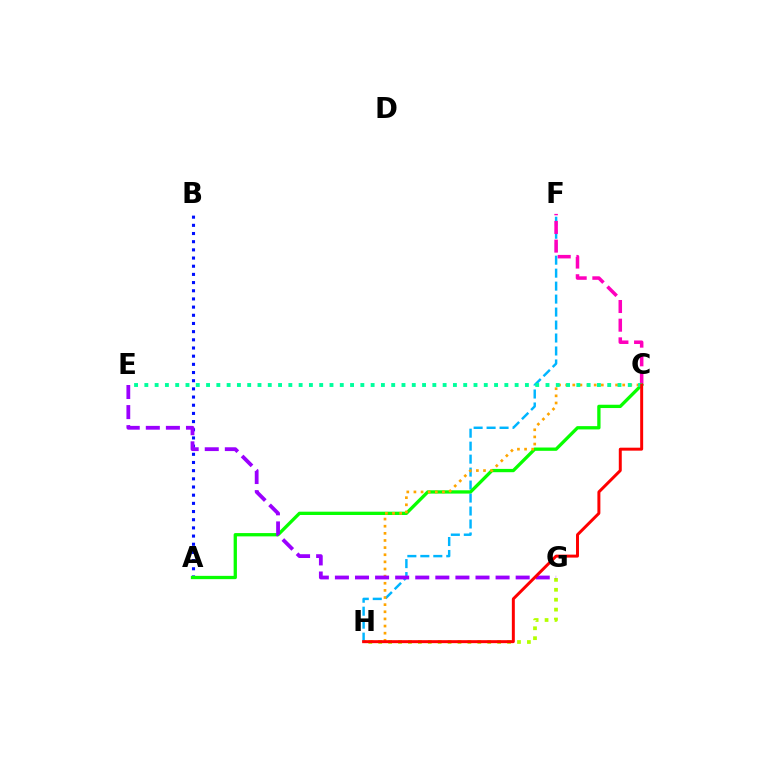{('F', 'H'): [{'color': '#00b5ff', 'line_style': 'dashed', 'thickness': 1.76}], ('C', 'F'): [{'color': '#ff00bd', 'line_style': 'dashed', 'thickness': 2.54}], ('A', 'B'): [{'color': '#0010ff', 'line_style': 'dotted', 'thickness': 2.22}], ('G', 'H'): [{'color': '#b3ff00', 'line_style': 'dotted', 'thickness': 2.69}], ('A', 'C'): [{'color': '#08ff00', 'line_style': 'solid', 'thickness': 2.38}], ('C', 'H'): [{'color': '#ffa500', 'line_style': 'dotted', 'thickness': 1.94}, {'color': '#ff0000', 'line_style': 'solid', 'thickness': 2.14}], ('C', 'E'): [{'color': '#00ff9d', 'line_style': 'dotted', 'thickness': 2.79}], ('E', 'G'): [{'color': '#9b00ff', 'line_style': 'dashed', 'thickness': 2.73}]}